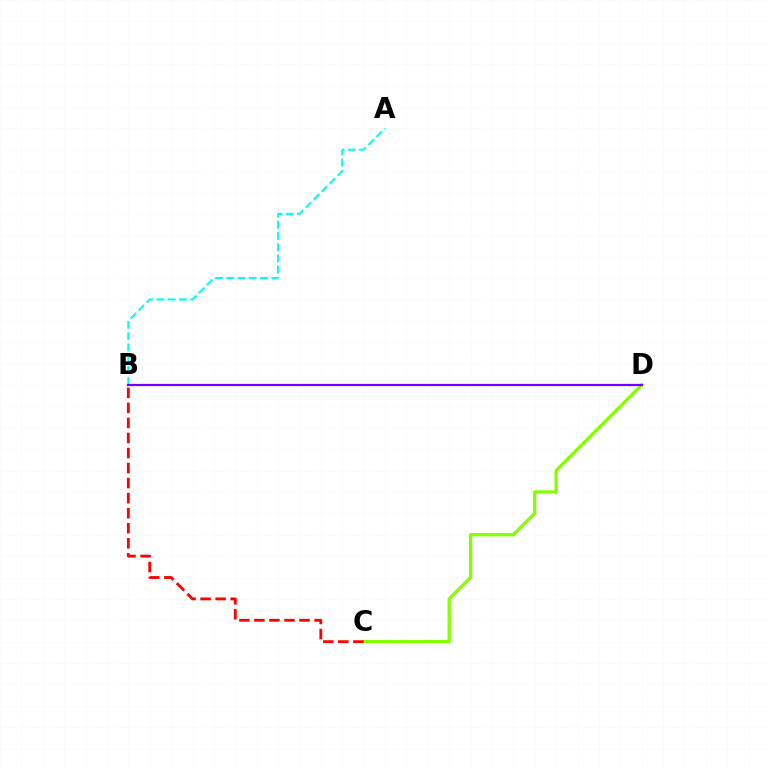{('C', 'D'): [{'color': '#84ff00', 'line_style': 'solid', 'thickness': 2.38}], ('A', 'B'): [{'color': '#00fff6', 'line_style': 'dashed', 'thickness': 1.53}], ('B', 'C'): [{'color': '#ff0000', 'line_style': 'dashed', 'thickness': 2.04}], ('B', 'D'): [{'color': '#7200ff', 'line_style': 'solid', 'thickness': 1.61}]}